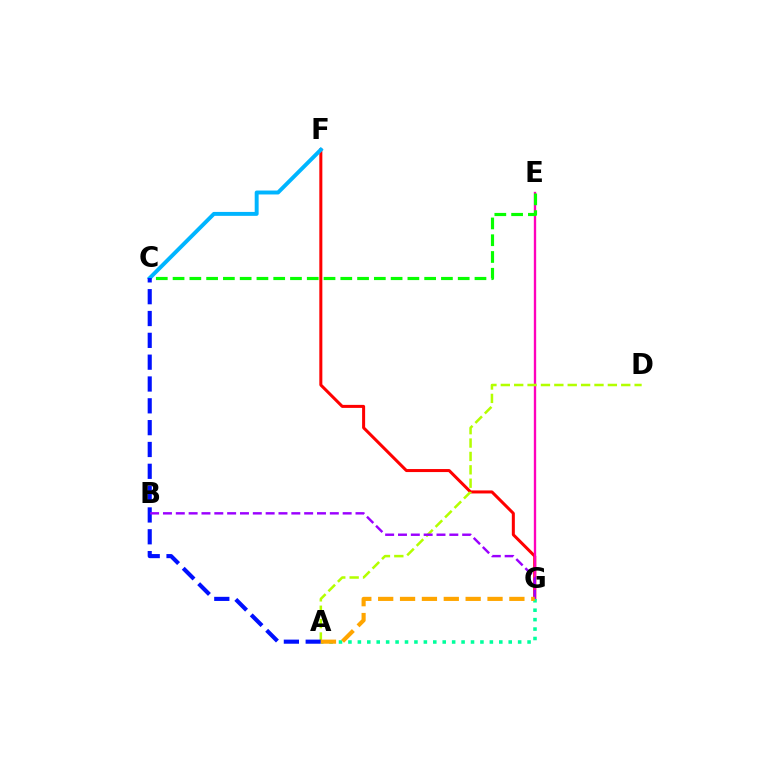{('F', 'G'): [{'color': '#ff0000', 'line_style': 'solid', 'thickness': 2.18}], ('E', 'G'): [{'color': '#ff00bd', 'line_style': 'solid', 'thickness': 1.69}], ('C', 'E'): [{'color': '#08ff00', 'line_style': 'dashed', 'thickness': 2.28}], ('C', 'F'): [{'color': '#00b5ff', 'line_style': 'solid', 'thickness': 2.83}], ('A', 'D'): [{'color': '#b3ff00', 'line_style': 'dashed', 'thickness': 1.82}], ('A', 'C'): [{'color': '#0010ff', 'line_style': 'dashed', 'thickness': 2.97}], ('B', 'G'): [{'color': '#9b00ff', 'line_style': 'dashed', 'thickness': 1.74}], ('A', 'G'): [{'color': '#00ff9d', 'line_style': 'dotted', 'thickness': 2.56}, {'color': '#ffa500', 'line_style': 'dashed', 'thickness': 2.97}]}